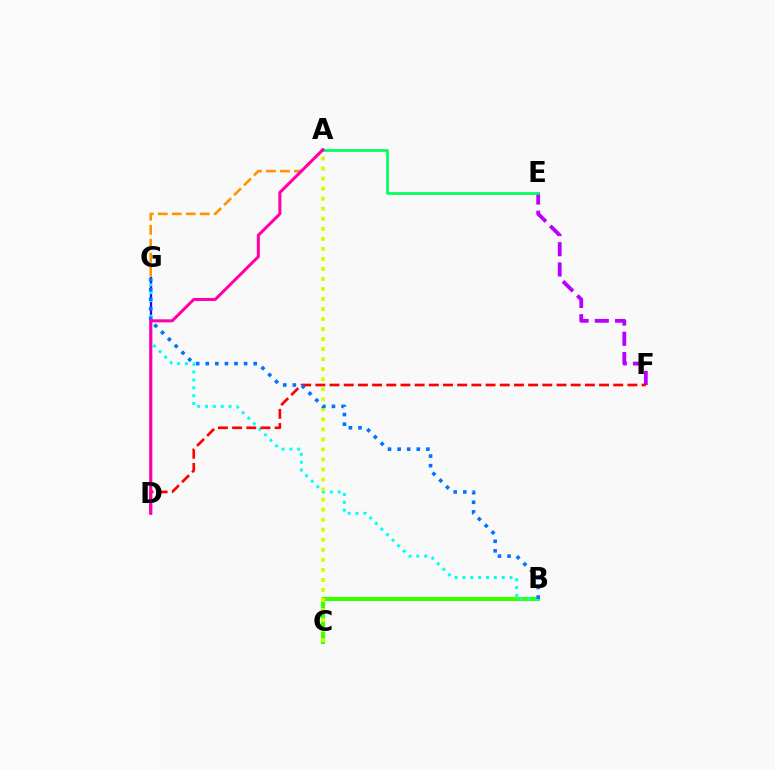{('B', 'C'): [{'color': '#3dff00', 'line_style': 'solid', 'thickness': 2.98}], ('D', 'G'): [{'color': '#2500ff', 'line_style': 'solid', 'thickness': 1.63}], ('B', 'G'): [{'color': '#00fff6', 'line_style': 'dotted', 'thickness': 2.13}, {'color': '#0074ff', 'line_style': 'dotted', 'thickness': 2.6}], ('A', 'C'): [{'color': '#d1ff00', 'line_style': 'dotted', 'thickness': 2.73}], ('E', 'F'): [{'color': '#b900ff', 'line_style': 'dashed', 'thickness': 2.75}], ('D', 'F'): [{'color': '#ff0000', 'line_style': 'dashed', 'thickness': 1.93}], ('A', 'G'): [{'color': '#ff9400', 'line_style': 'dashed', 'thickness': 1.9}], ('A', 'E'): [{'color': '#00ff5c', 'line_style': 'solid', 'thickness': 1.95}], ('A', 'D'): [{'color': '#ff00ac', 'line_style': 'solid', 'thickness': 2.18}]}